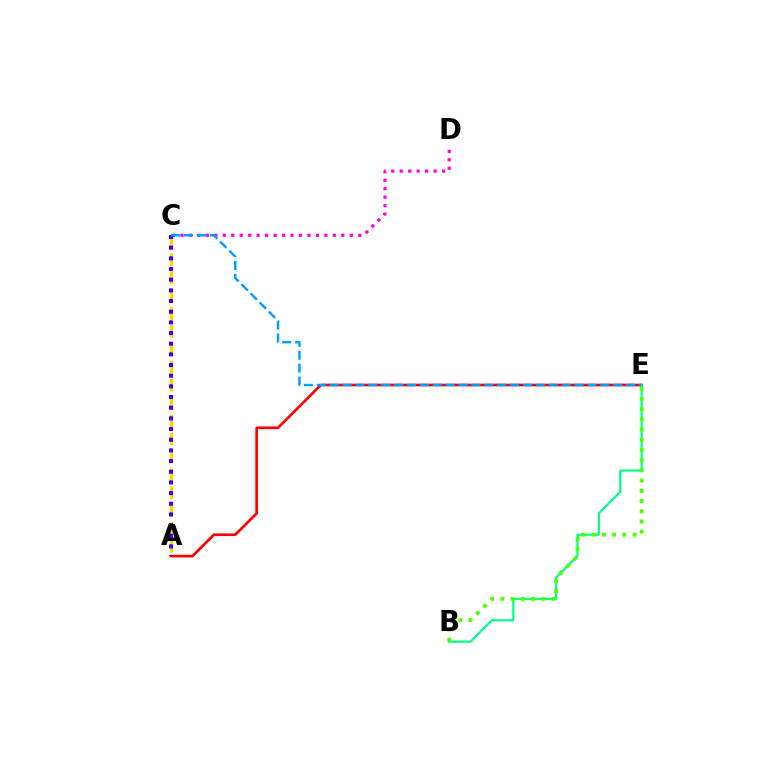{('A', 'E'): [{'color': '#ff0000', 'line_style': 'solid', 'thickness': 1.93}], ('B', 'E'): [{'color': '#00ff86', 'line_style': 'solid', 'thickness': 1.56}, {'color': '#4fff00', 'line_style': 'dotted', 'thickness': 2.77}], ('A', 'C'): [{'color': '#ffd500', 'line_style': 'dashed', 'thickness': 2.44}, {'color': '#3700ff', 'line_style': 'dotted', 'thickness': 2.9}], ('C', 'D'): [{'color': '#ff00ed', 'line_style': 'dotted', 'thickness': 2.3}], ('C', 'E'): [{'color': '#009eff', 'line_style': 'dashed', 'thickness': 1.75}]}